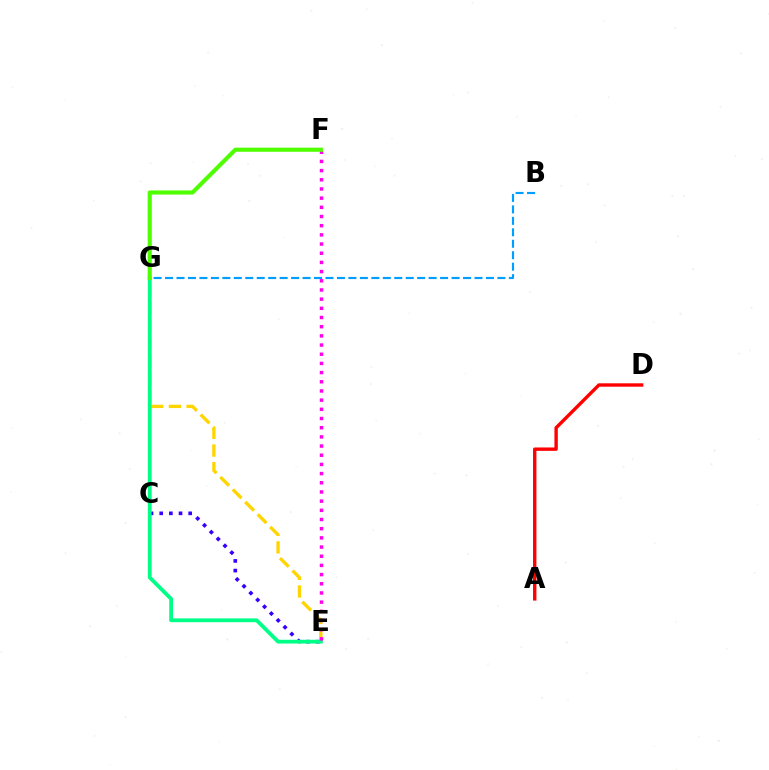{('B', 'G'): [{'color': '#009eff', 'line_style': 'dashed', 'thickness': 1.56}], ('C', 'E'): [{'color': '#3700ff', 'line_style': 'dotted', 'thickness': 2.62}], ('E', 'G'): [{'color': '#ffd500', 'line_style': 'dashed', 'thickness': 2.4}, {'color': '#00ff86', 'line_style': 'solid', 'thickness': 2.74}], ('A', 'D'): [{'color': '#ff0000', 'line_style': 'solid', 'thickness': 2.44}], ('E', 'F'): [{'color': '#ff00ed', 'line_style': 'dotted', 'thickness': 2.49}], ('F', 'G'): [{'color': '#4fff00', 'line_style': 'solid', 'thickness': 2.98}]}